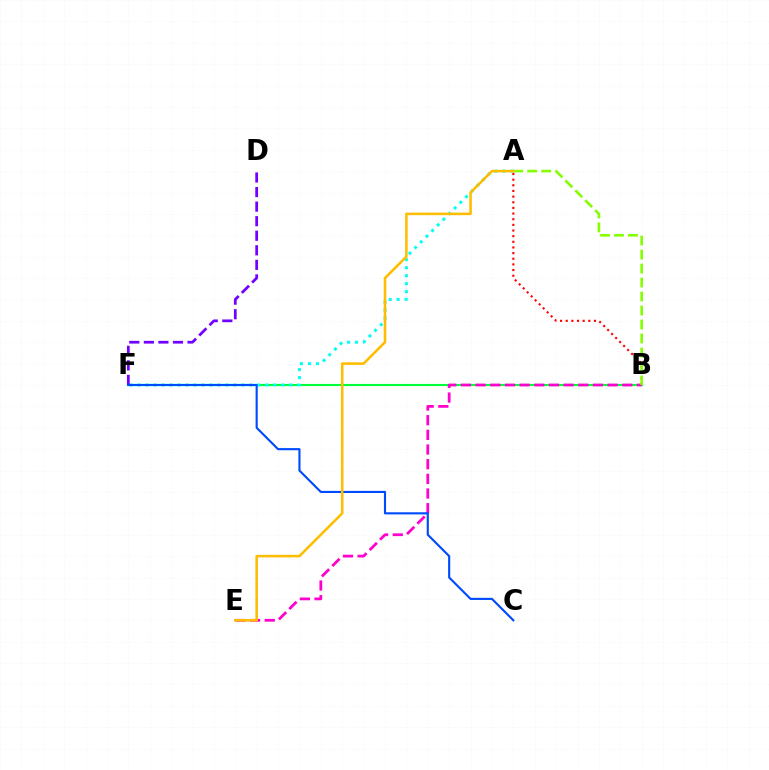{('B', 'F'): [{'color': '#00ff39', 'line_style': 'solid', 'thickness': 1.53}], ('A', 'F'): [{'color': '#00fff6', 'line_style': 'dotted', 'thickness': 2.17}], ('A', 'B'): [{'color': '#ff0000', 'line_style': 'dotted', 'thickness': 1.54}, {'color': '#84ff00', 'line_style': 'dashed', 'thickness': 1.9}], ('B', 'E'): [{'color': '#ff00cf', 'line_style': 'dashed', 'thickness': 1.99}], ('D', 'F'): [{'color': '#7200ff', 'line_style': 'dashed', 'thickness': 1.98}], ('C', 'F'): [{'color': '#004bff', 'line_style': 'solid', 'thickness': 1.54}], ('A', 'E'): [{'color': '#ffbd00', 'line_style': 'solid', 'thickness': 1.84}]}